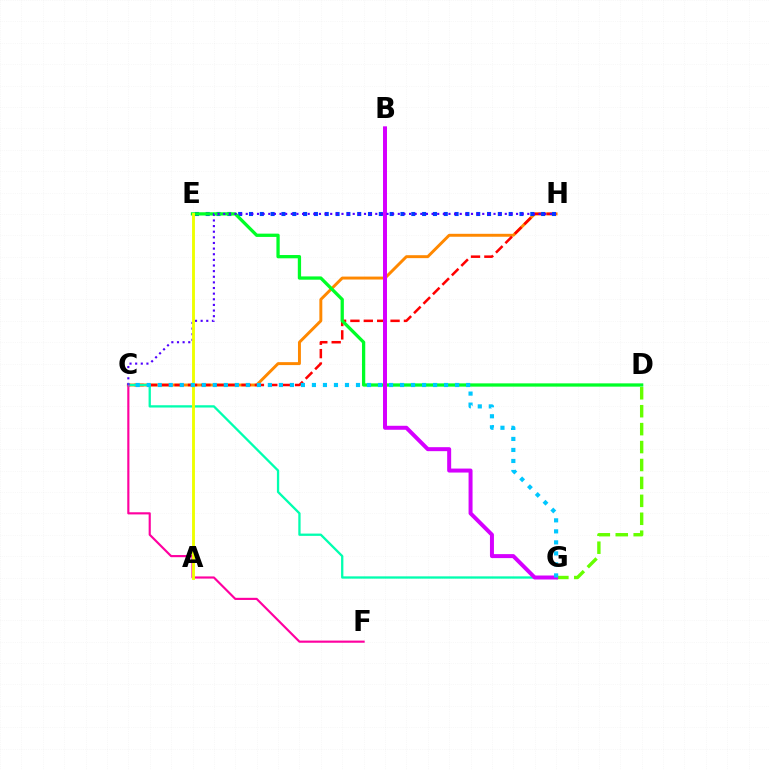{('C', 'H'): [{'color': '#ff8800', 'line_style': 'solid', 'thickness': 2.12}, {'color': '#ff0000', 'line_style': 'dashed', 'thickness': 1.82}, {'color': '#4f00ff', 'line_style': 'dotted', 'thickness': 1.53}], ('D', 'G'): [{'color': '#66ff00', 'line_style': 'dashed', 'thickness': 2.44}], ('C', 'G'): [{'color': '#00ffaf', 'line_style': 'solid', 'thickness': 1.65}, {'color': '#00c7ff', 'line_style': 'dotted', 'thickness': 2.99}], ('E', 'H'): [{'color': '#003fff', 'line_style': 'dotted', 'thickness': 2.94}], ('C', 'F'): [{'color': '#ff00a0', 'line_style': 'solid', 'thickness': 1.55}], ('D', 'E'): [{'color': '#00ff27', 'line_style': 'solid', 'thickness': 2.36}], ('B', 'G'): [{'color': '#d600ff', 'line_style': 'solid', 'thickness': 2.87}], ('A', 'E'): [{'color': '#eeff00', 'line_style': 'solid', 'thickness': 2.08}]}